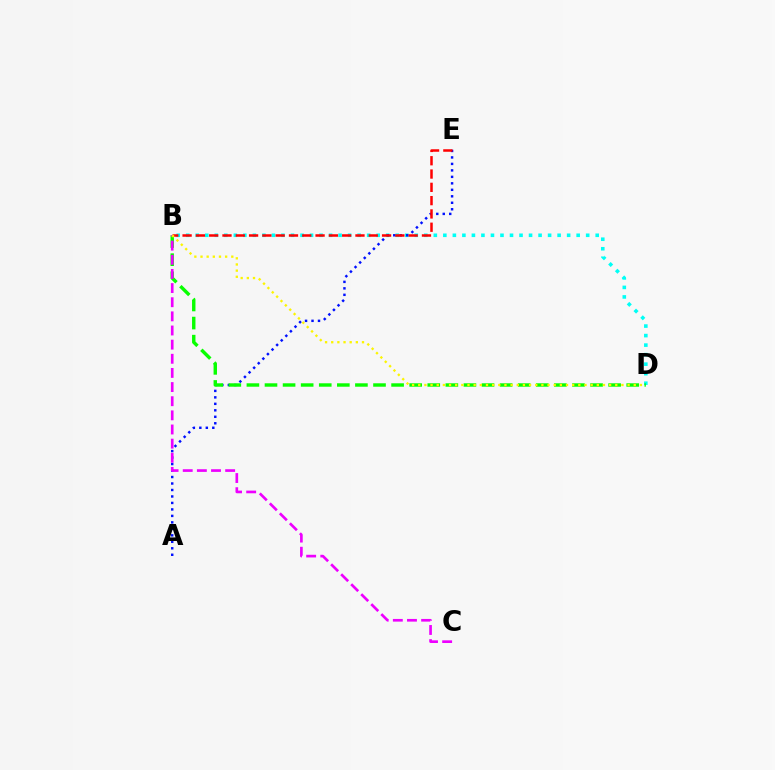{('B', 'D'): [{'color': '#00fff6', 'line_style': 'dotted', 'thickness': 2.59}, {'color': '#08ff00', 'line_style': 'dashed', 'thickness': 2.46}, {'color': '#fcf500', 'line_style': 'dotted', 'thickness': 1.67}], ('A', 'E'): [{'color': '#0010ff', 'line_style': 'dotted', 'thickness': 1.76}], ('B', 'E'): [{'color': '#ff0000', 'line_style': 'dashed', 'thickness': 1.81}], ('B', 'C'): [{'color': '#ee00ff', 'line_style': 'dashed', 'thickness': 1.92}]}